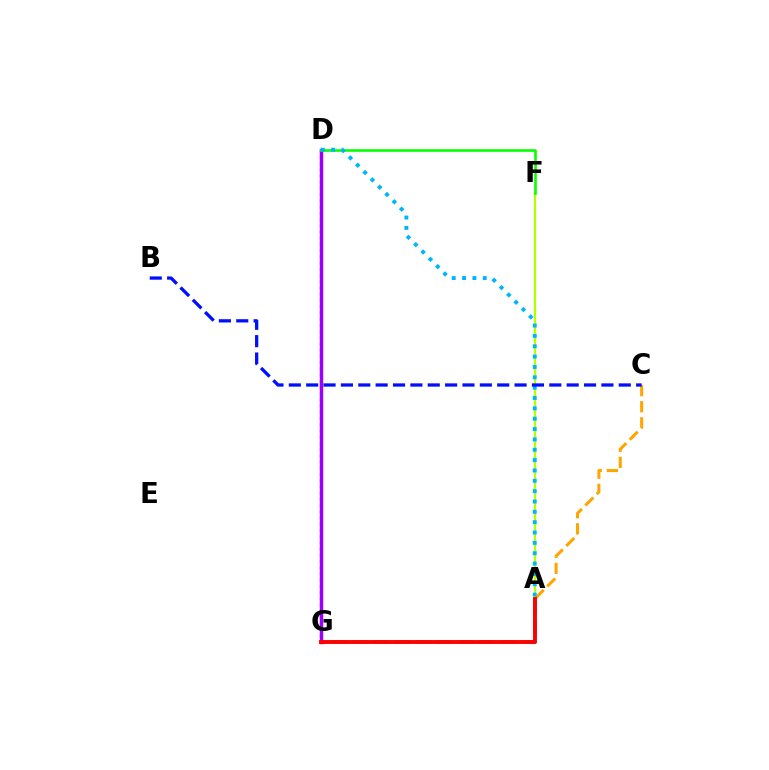{('A', 'C'): [{'color': '#ffa500', 'line_style': 'dashed', 'thickness': 2.19}], ('D', 'G'): [{'color': '#ff00bd', 'line_style': 'dotted', 'thickness': 1.69}, {'color': '#9b00ff', 'line_style': 'solid', 'thickness': 2.49}], ('A', 'F'): [{'color': '#b3ff00', 'line_style': 'solid', 'thickness': 1.62}], ('A', 'G'): [{'color': '#00ff9d', 'line_style': 'dashed', 'thickness': 2.86}, {'color': '#ff0000', 'line_style': 'solid', 'thickness': 2.81}], ('D', 'F'): [{'color': '#08ff00', 'line_style': 'solid', 'thickness': 1.89}], ('A', 'D'): [{'color': '#00b5ff', 'line_style': 'dotted', 'thickness': 2.81}], ('B', 'C'): [{'color': '#0010ff', 'line_style': 'dashed', 'thickness': 2.36}]}